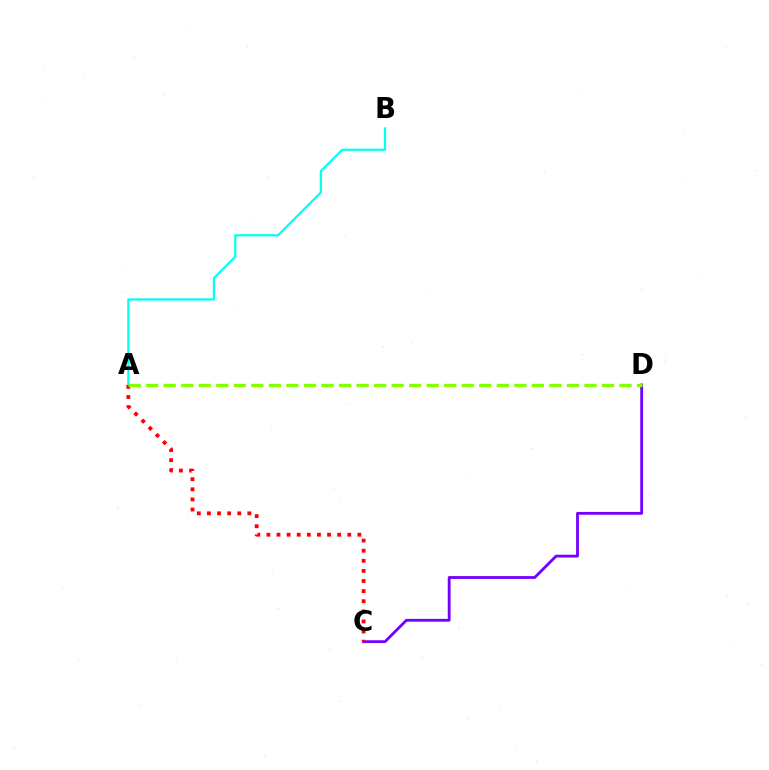{('C', 'D'): [{'color': '#7200ff', 'line_style': 'solid', 'thickness': 2.03}], ('A', 'B'): [{'color': '#00fff6', 'line_style': 'solid', 'thickness': 1.58}], ('A', 'C'): [{'color': '#ff0000', 'line_style': 'dotted', 'thickness': 2.75}], ('A', 'D'): [{'color': '#84ff00', 'line_style': 'dashed', 'thickness': 2.38}]}